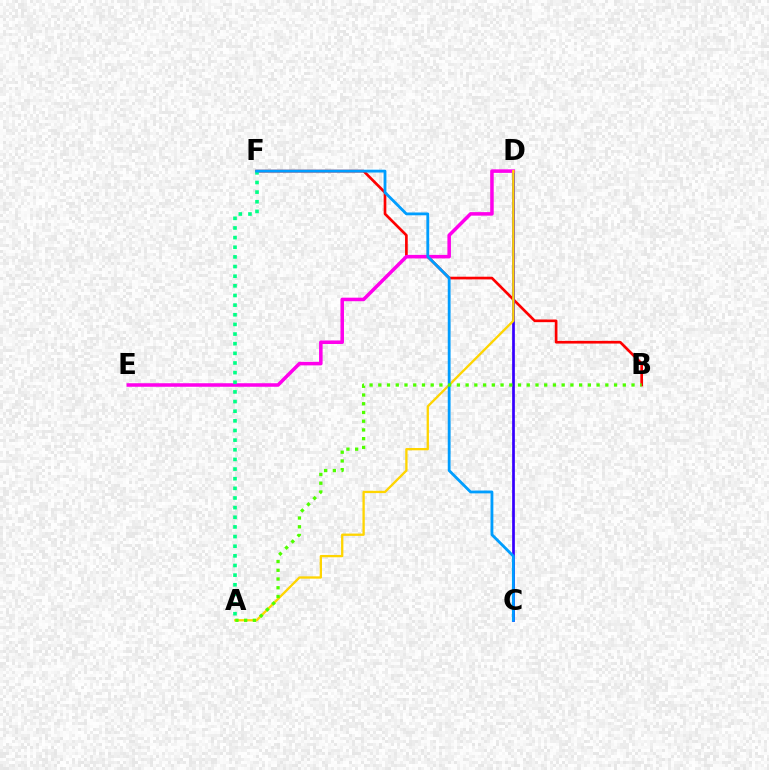{('B', 'F'): [{'color': '#ff0000', 'line_style': 'solid', 'thickness': 1.92}], ('C', 'D'): [{'color': '#3700ff', 'line_style': 'solid', 'thickness': 1.97}], ('D', 'E'): [{'color': '#ff00ed', 'line_style': 'solid', 'thickness': 2.54}], ('A', 'F'): [{'color': '#00ff86', 'line_style': 'dotted', 'thickness': 2.62}], ('A', 'D'): [{'color': '#ffd500', 'line_style': 'solid', 'thickness': 1.66}], ('C', 'F'): [{'color': '#009eff', 'line_style': 'solid', 'thickness': 2.03}], ('A', 'B'): [{'color': '#4fff00', 'line_style': 'dotted', 'thickness': 2.37}]}